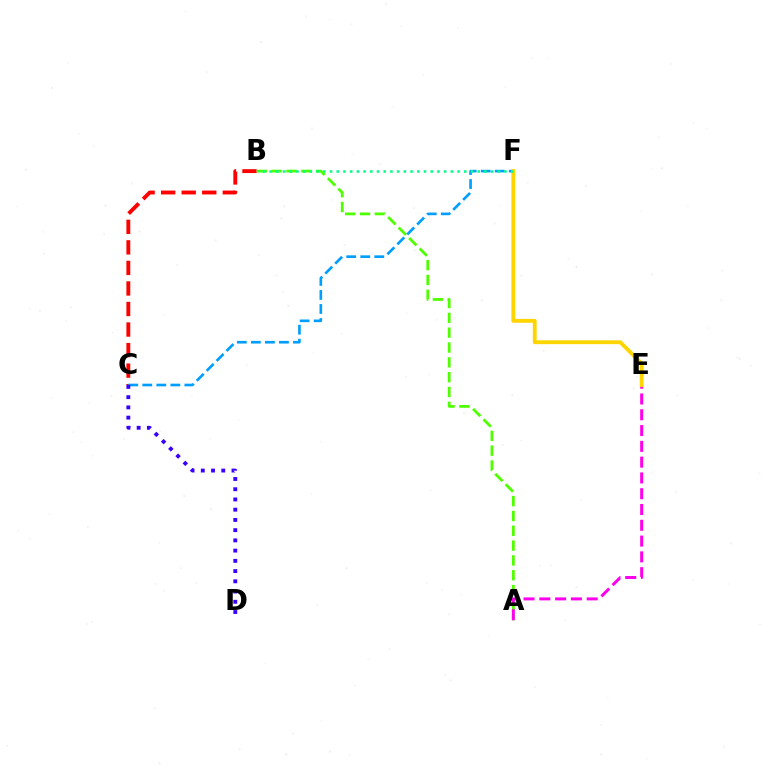{('B', 'C'): [{'color': '#ff0000', 'line_style': 'dashed', 'thickness': 2.79}], ('A', 'B'): [{'color': '#4fff00', 'line_style': 'dashed', 'thickness': 2.01}], ('C', 'F'): [{'color': '#009eff', 'line_style': 'dashed', 'thickness': 1.91}], ('A', 'E'): [{'color': '#ff00ed', 'line_style': 'dashed', 'thickness': 2.15}], ('E', 'F'): [{'color': '#ffd500', 'line_style': 'solid', 'thickness': 2.78}], ('C', 'D'): [{'color': '#3700ff', 'line_style': 'dotted', 'thickness': 2.78}], ('B', 'F'): [{'color': '#00ff86', 'line_style': 'dotted', 'thickness': 1.82}]}